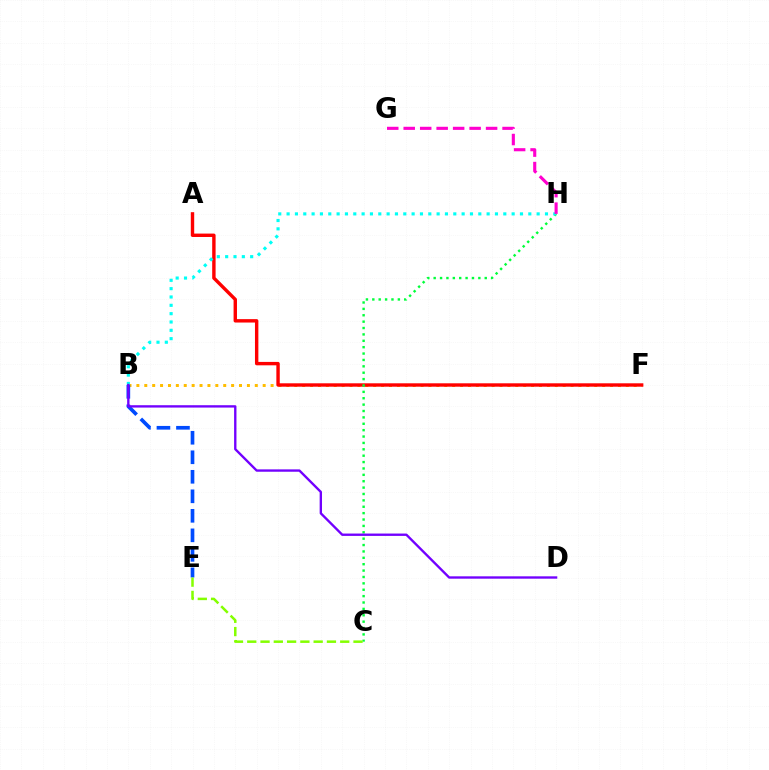{('B', 'F'): [{'color': '#ffbd00', 'line_style': 'dotted', 'thickness': 2.14}], ('A', 'F'): [{'color': '#ff0000', 'line_style': 'solid', 'thickness': 2.45}], ('B', 'E'): [{'color': '#004bff', 'line_style': 'dashed', 'thickness': 2.65}], ('C', 'H'): [{'color': '#00ff39', 'line_style': 'dotted', 'thickness': 1.73}], ('B', 'H'): [{'color': '#00fff6', 'line_style': 'dotted', 'thickness': 2.26}], ('G', 'H'): [{'color': '#ff00cf', 'line_style': 'dashed', 'thickness': 2.24}], ('C', 'E'): [{'color': '#84ff00', 'line_style': 'dashed', 'thickness': 1.8}], ('B', 'D'): [{'color': '#7200ff', 'line_style': 'solid', 'thickness': 1.7}]}